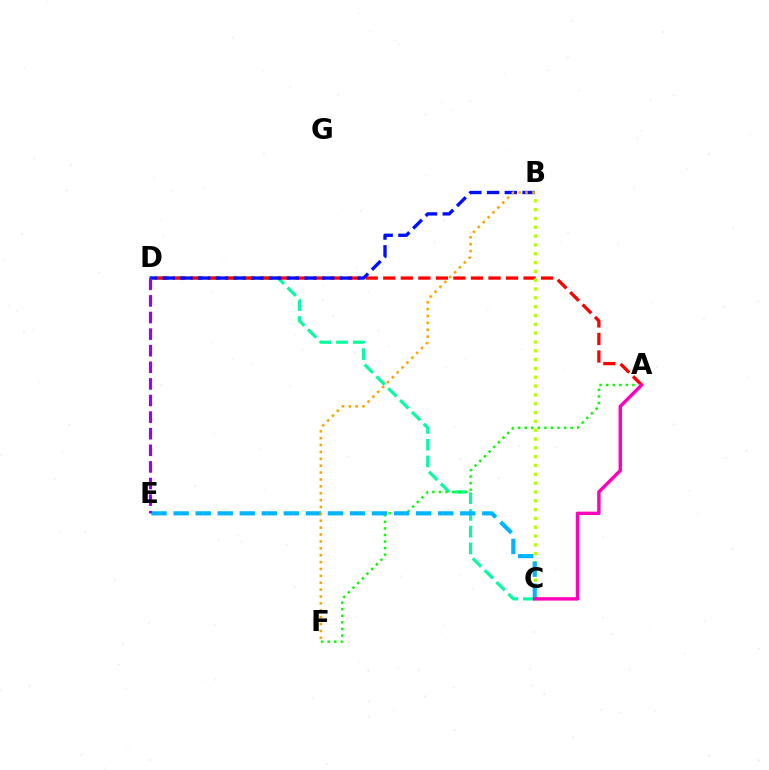{('C', 'D'): [{'color': '#00ff9d', 'line_style': 'dashed', 'thickness': 2.27}], ('A', 'D'): [{'color': '#ff0000', 'line_style': 'dashed', 'thickness': 2.38}], ('A', 'F'): [{'color': '#08ff00', 'line_style': 'dotted', 'thickness': 1.79}], ('B', 'C'): [{'color': '#b3ff00', 'line_style': 'dotted', 'thickness': 2.4}], ('B', 'D'): [{'color': '#0010ff', 'line_style': 'dashed', 'thickness': 2.41}], ('C', 'E'): [{'color': '#00b5ff', 'line_style': 'dashed', 'thickness': 3.0}], ('A', 'C'): [{'color': '#ff00bd', 'line_style': 'solid', 'thickness': 2.46}], ('D', 'E'): [{'color': '#9b00ff', 'line_style': 'dashed', 'thickness': 2.26}], ('B', 'F'): [{'color': '#ffa500', 'line_style': 'dotted', 'thickness': 1.87}]}